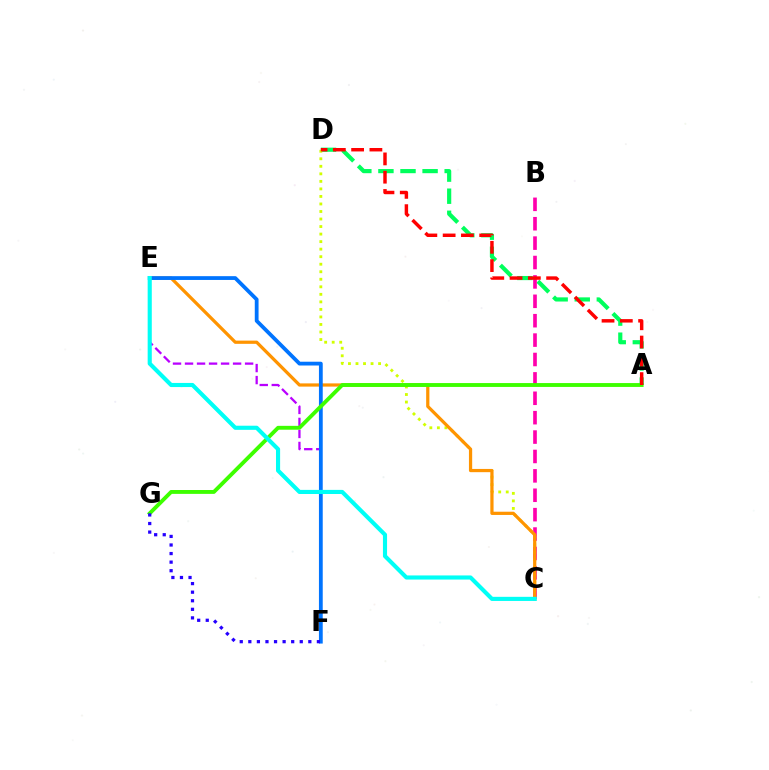{('E', 'F'): [{'color': '#b900ff', 'line_style': 'dashed', 'thickness': 1.63}, {'color': '#0074ff', 'line_style': 'solid', 'thickness': 2.73}], ('A', 'D'): [{'color': '#00ff5c', 'line_style': 'dashed', 'thickness': 3.0}, {'color': '#ff0000', 'line_style': 'dashed', 'thickness': 2.48}], ('B', 'C'): [{'color': '#ff00ac', 'line_style': 'dashed', 'thickness': 2.63}], ('C', 'D'): [{'color': '#d1ff00', 'line_style': 'dotted', 'thickness': 2.05}], ('C', 'E'): [{'color': '#ff9400', 'line_style': 'solid', 'thickness': 2.32}, {'color': '#00fff6', 'line_style': 'solid', 'thickness': 2.97}], ('A', 'G'): [{'color': '#3dff00', 'line_style': 'solid', 'thickness': 2.79}], ('F', 'G'): [{'color': '#2500ff', 'line_style': 'dotted', 'thickness': 2.33}]}